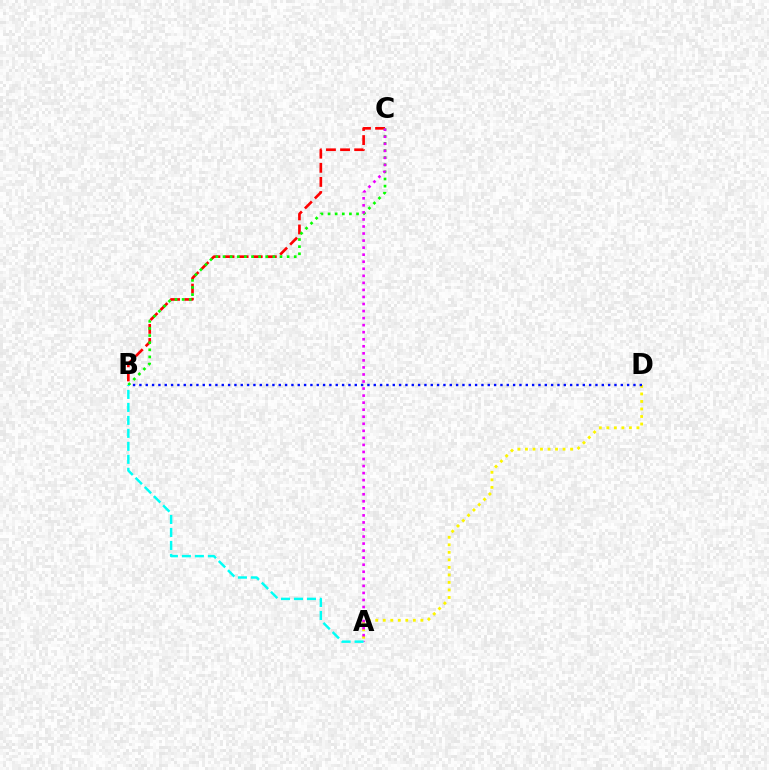{('B', 'C'): [{'color': '#ff0000', 'line_style': 'dashed', 'thickness': 1.92}, {'color': '#08ff00', 'line_style': 'dotted', 'thickness': 1.93}], ('A', 'D'): [{'color': '#fcf500', 'line_style': 'dotted', 'thickness': 2.04}], ('B', 'D'): [{'color': '#0010ff', 'line_style': 'dotted', 'thickness': 1.72}], ('A', 'C'): [{'color': '#ee00ff', 'line_style': 'dotted', 'thickness': 1.91}], ('A', 'B'): [{'color': '#00fff6', 'line_style': 'dashed', 'thickness': 1.76}]}